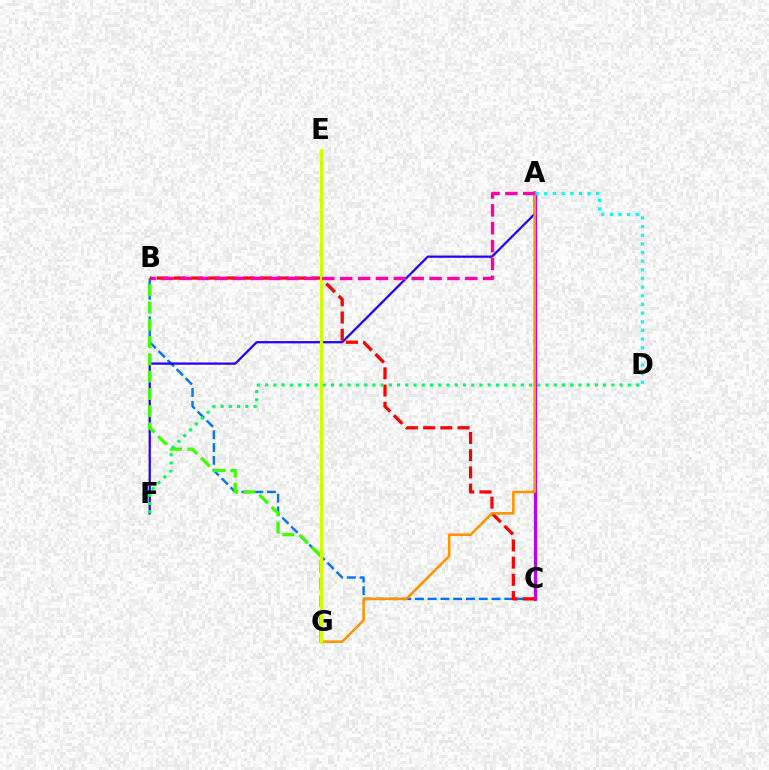{('B', 'C'): [{'color': '#0074ff', 'line_style': 'dashed', 'thickness': 1.74}, {'color': '#ff0000', 'line_style': 'dashed', 'thickness': 2.34}], ('A', 'F'): [{'color': '#2500ff', 'line_style': 'solid', 'thickness': 1.62}], ('A', 'C'): [{'color': '#b900ff', 'line_style': 'solid', 'thickness': 2.27}], ('B', 'G'): [{'color': '#3dff00', 'line_style': 'dashed', 'thickness': 2.35}], ('A', 'G'): [{'color': '#ff9400', 'line_style': 'solid', 'thickness': 1.85}], ('E', 'G'): [{'color': '#d1ff00', 'line_style': 'solid', 'thickness': 2.3}], ('A', 'B'): [{'color': '#ff00ac', 'line_style': 'dashed', 'thickness': 2.43}], ('A', 'D'): [{'color': '#00fff6', 'line_style': 'dotted', 'thickness': 2.35}], ('D', 'F'): [{'color': '#00ff5c', 'line_style': 'dotted', 'thickness': 2.24}]}